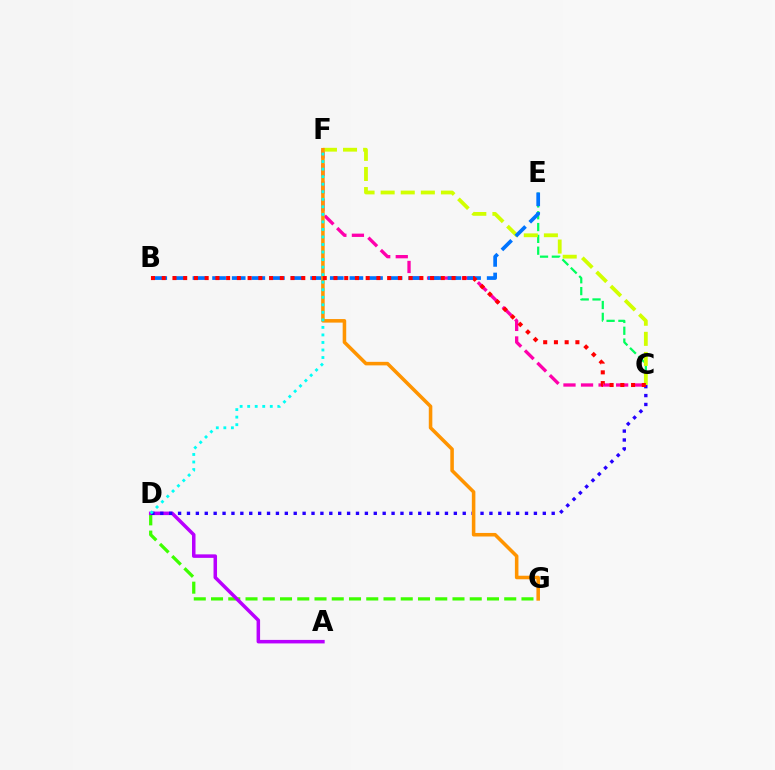{('D', 'G'): [{'color': '#3dff00', 'line_style': 'dashed', 'thickness': 2.34}], ('C', 'F'): [{'color': '#ff00ac', 'line_style': 'dashed', 'thickness': 2.38}, {'color': '#d1ff00', 'line_style': 'dashed', 'thickness': 2.73}], ('C', 'E'): [{'color': '#00ff5c', 'line_style': 'dashed', 'thickness': 1.61}], ('B', 'E'): [{'color': '#0074ff', 'line_style': 'dashed', 'thickness': 2.66}], ('A', 'D'): [{'color': '#b900ff', 'line_style': 'solid', 'thickness': 2.53}], ('C', 'D'): [{'color': '#2500ff', 'line_style': 'dotted', 'thickness': 2.42}], ('F', 'G'): [{'color': '#ff9400', 'line_style': 'solid', 'thickness': 2.55}], ('D', 'F'): [{'color': '#00fff6', 'line_style': 'dotted', 'thickness': 2.05}], ('B', 'C'): [{'color': '#ff0000', 'line_style': 'dotted', 'thickness': 2.92}]}